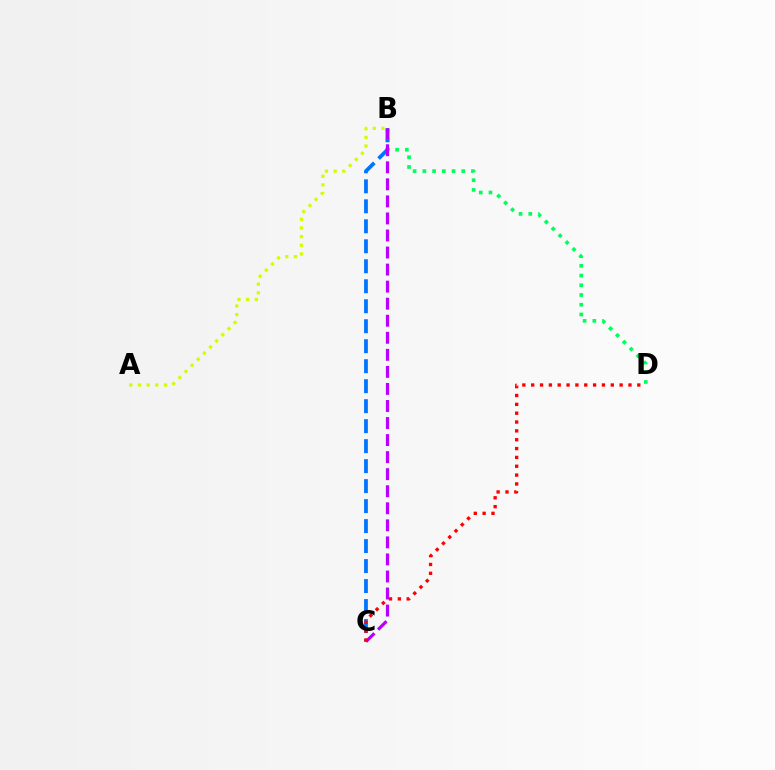{('B', 'D'): [{'color': '#00ff5c', 'line_style': 'dotted', 'thickness': 2.64}], ('B', 'C'): [{'color': '#0074ff', 'line_style': 'dashed', 'thickness': 2.72}, {'color': '#b900ff', 'line_style': 'dashed', 'thickness': 2.32}], ('A', 'B'): [{'color': '#d1ff00', 'line_style': 'dotted', 'thickness': 2.35}], ('C', 'D'): [{'color': '#ff0000', 'line_style': 'dotted', 'thickness': 2.4}]}